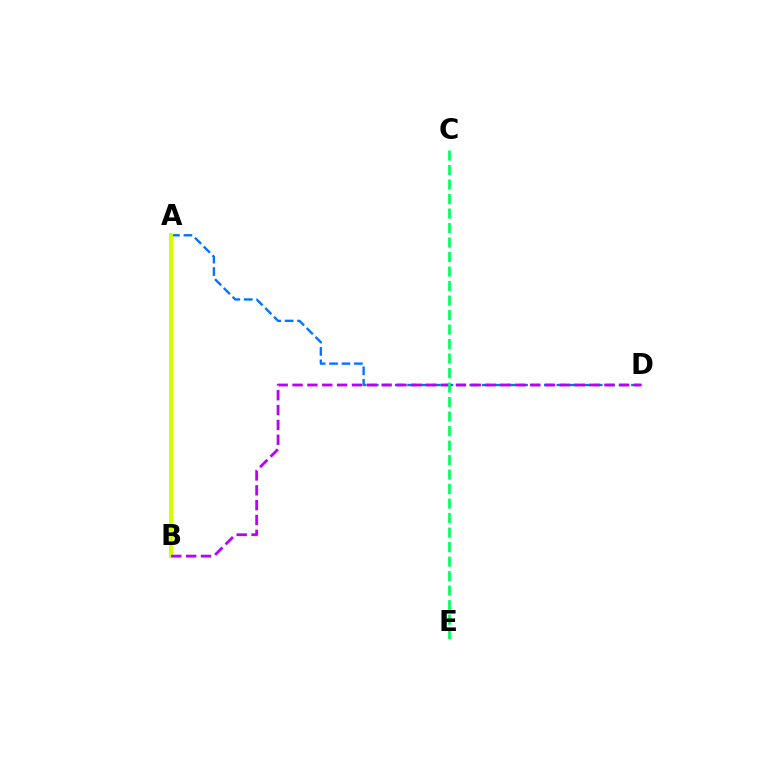{('A', 'B'): [{'color': '#ff0000', 'line_style': 'solid', 'thickness': 1.67}, {'color': '#d1ff00', 'line_style': 'solid', 'thickness': 2.95}], ('A', 'D'): [{'color': '#0074ff', 'line_style': 'dashed', 'thickness': 1.69}], ('B', 'D'): [{'color': '#b900ff', 'line_style': 'dashed', 'thickness': 2.02}], ('C', 'E'): [{'color': '#00ff5c', 'line_style': 'dashed', 'thickness': 1.97}]}